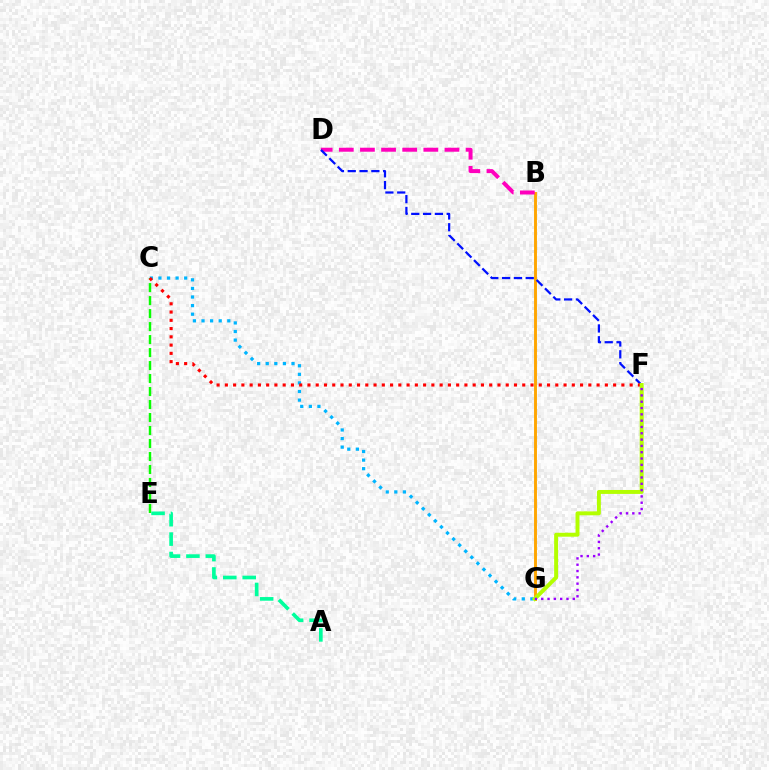{('B', 'G'): [{'color': '#ffa500', 'line_style': 'solid', 'thickness': 2.09}], ('C', 'E'): [{'color': '#08ff00', 'line_style': 'dashed', 'thickness': 1.76}], ('C', 'G'): [{'color': '#00b5ff', 'line_style': 'dotted', 'thickness': 2.33}], ('B', 'D'): [{'color': '#ff00bd', 'line_style': 'dashed', 'thickness': 2.87}], ('D', 'F'): [{'color': '#0010ff', 'line_style': 'dashed', 'thickness': 1.6}], ('C', 'F'): [{'color': '#ff0000', 'line_style': 'dotted', 'thickness': 2.24}], ('F', 'G'): [{'color': '#b3ff00', 'line_style': 'solid', 'thickness': 2.83}, {'color': '#9b00ff', 'line_style': 'dotted', 'thickness': 1.72}], ('A', 'E'): [{'color': '#00ff9d', 'line_style': 'dashed', 'thickness': 2.64}]}